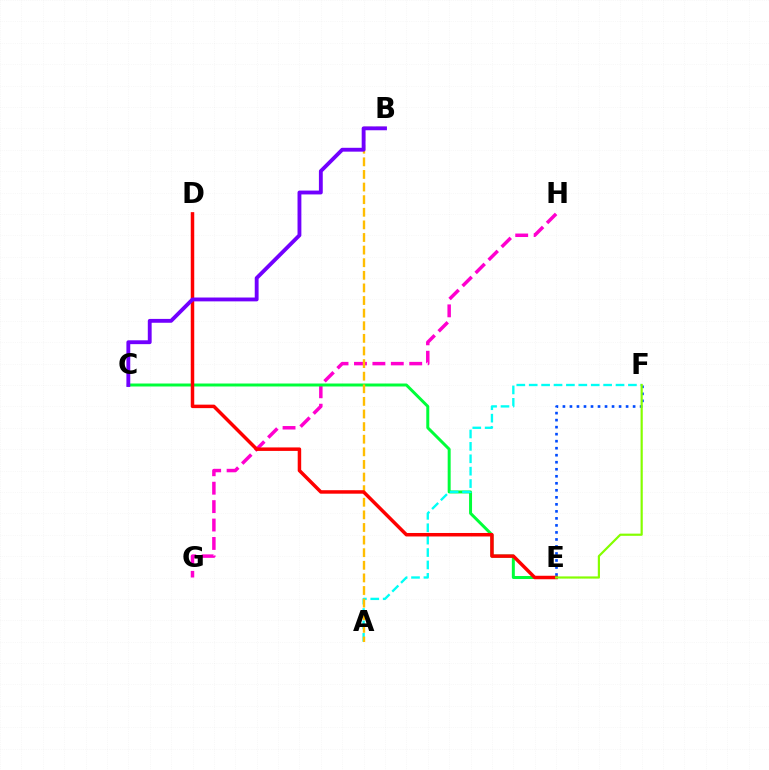{('G', 'H'): [{'color': '#ff00cf', 'line_style': 'dashed', 'thickness': 2.5}], ('C', 'E'): [{'color': '#00ff39', 'line_style': 'solid', 'thickness': 2.14}], ('E', 'F'): [{'color': '#004bff', 'line_style': 'dotted', 'thickness': 1.91}, {'color': '#84ff00', 'line_style': 'solid', 'thickness': 1.58}], ('A', 'F'): [{'color': '#00fff6', 'line_style': 'dashed', 'thickness': 1.68}], ('A', 'B'): [{'color': '#ffbd00', 'line_style': 'dashed', 'thickness': 1.71}], ('D', 'E'): [{'color': '#ff0000', 'line_style': 'solid', 'thickness': 2.51}], ('B', 'C'): [{'color': '#7200ff', 'line_style': 'solid', 'thickness': 2.77}]}